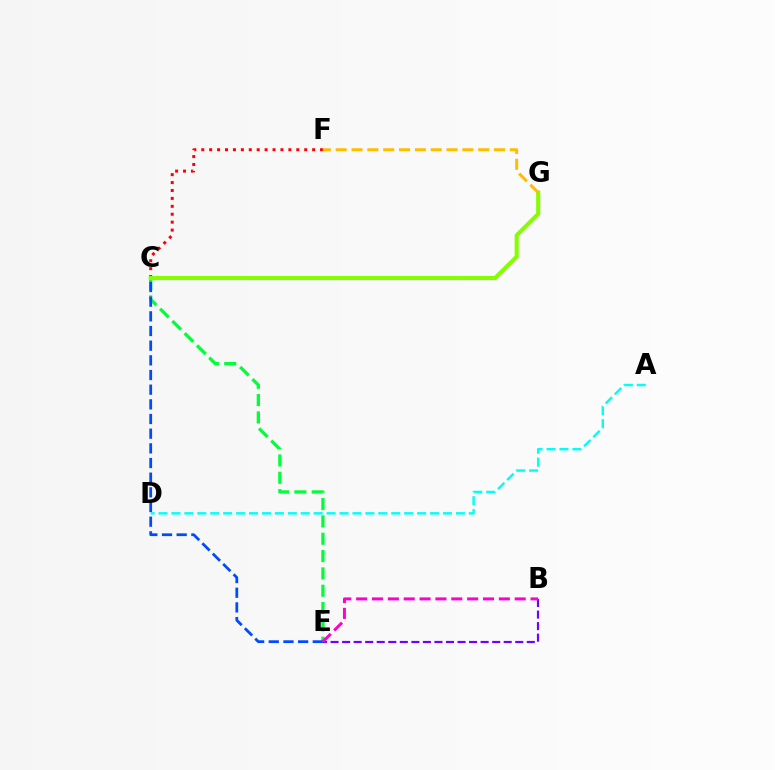{('C', 'F'): [{'color': '#ff0000', 'line_style': 'dotted', 'thickness': 2.15}], ('C', 'E'): [{'color': '#00ff39', 'line_style': 'dashed', 'thickness': 2.35}, {'color': '#004bff', 'line_style': 'dashed', 'thickness': 1.99}], ('B', 'E'): [{'color': '#7200ff', 'line_style': 'dashed', 'thickness': 1.57}, {'color': '#ff00cf', 'line_style': 'dashed', 'thickness': 2.15}], ('C', 'G'): [{'color': '#84ff00', 'line_style': 'solid', 'thickness': 2.94}], ('A', 'D'): [{'color': '#00fff6', 'line_style': 'dashed', 'thickness': 1.76}], ('F', 'G'): [{'color': '#ffbd00', 'line_style': 'dashed', 'thickness': 2.15}]}